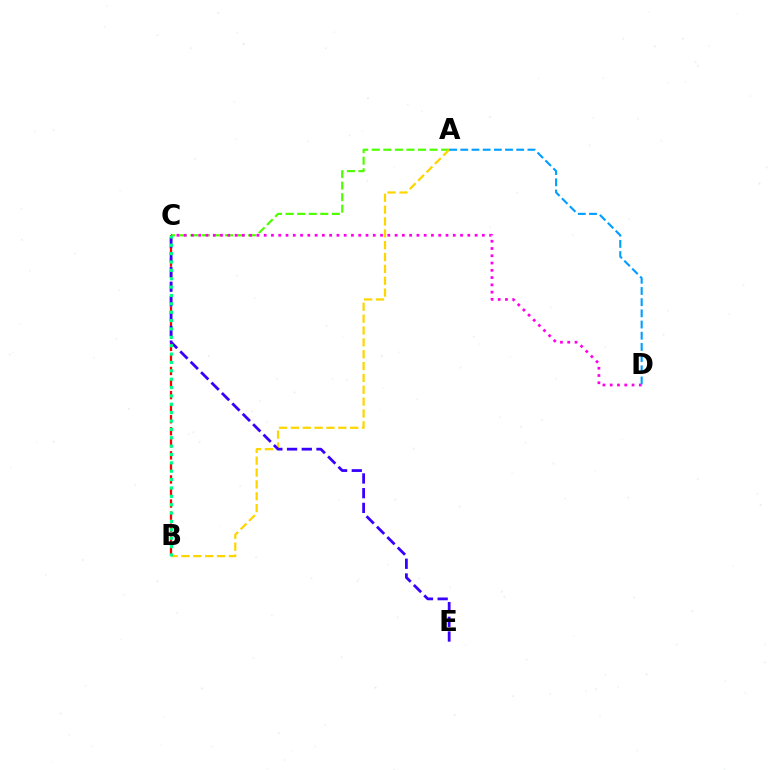{('B', 'C'): [{'color': '#ff0000', 'line_style': 'dashed', 'thickness': 1.64}, {'color': '#00ff86', 'line_style': 'dotted', 'thickness': 2.27}], ('A', 'C'): [{'color': '#4fff00', 'line_style': 'dashed', 'thickness': 1.57}], ('A', 'B'): [{'color': '#ffd500', 'line_style': 'dashed', 'thickness': 1.61}], ('C', 'D'): [{'color': '#ff00ed', 'line_style': 'dotted', 'thickness': 1.98}], ('C', 'E'): [{'color': '#3700ff', 'line_style': 'dashed', 'thickness': 2.0}], ('A', 'D'): [{'color': '#009eff', 'line_style': 'dashed', 'thickness': 1.52}]}